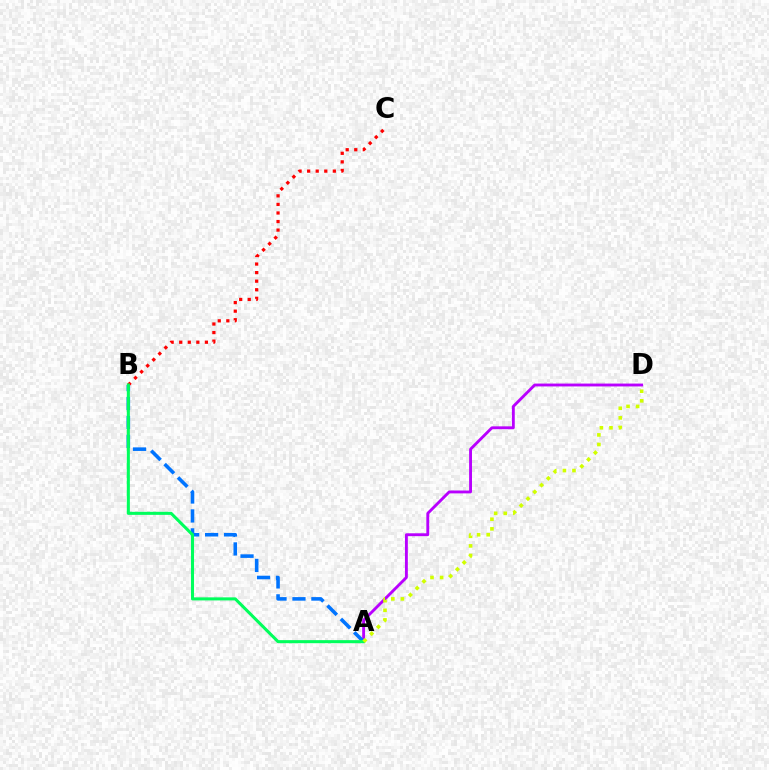{('B', 'C'): [{'color': '#ff0000', 'line_style': 'dotted', 'thickness': 2.33}], ('A', 'D'): [{'color': '#b900ff', 'line_style': 'solid', 'thickness': 2.07}, {'color': '#d1ff00', 'line_style': 'dotted', 'thickness': 2.61}], ('A', 'B'): [{'color': '#0074ff', 'line_style': 'dashed', 'thickness': 2.57}, {'color': '#00ff5c', 'line_style': 'solid', 'thickness': 2.2}]}